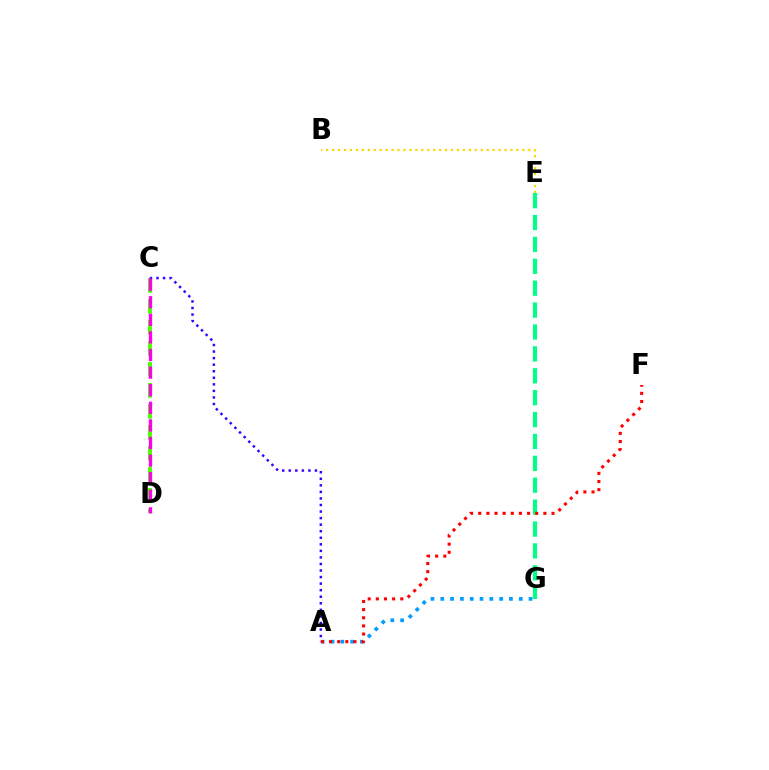{('A', 'G'): [{'color': '#009eff', 'line_style': 'dotted', 'thickness': 2.66}], ('C', 'D'): [{'color': '#4fff00', 'line_style': 'dashed', 'thickness': 2.85}, {'color': '#ff00ed', 'line_style': 'dashed', 'thickness': 2.39}], ('B', 'E'): [{'color': '#ffd500', 'line_style': 'dotted', 'thickness': 1.62}], ('E', 'G'): [{'color': '#00ff86', 'line_style': 'dashed', 'thickness': 2.97}], ('A', 'C'): [{'color': '#3700ff', 'line_style': 'dotted', 'thickness': 1.78}], ('A', 'F'): [{'color': '#ff0000', 'line_style': 'dotted', 'thickness': 2.21}]}